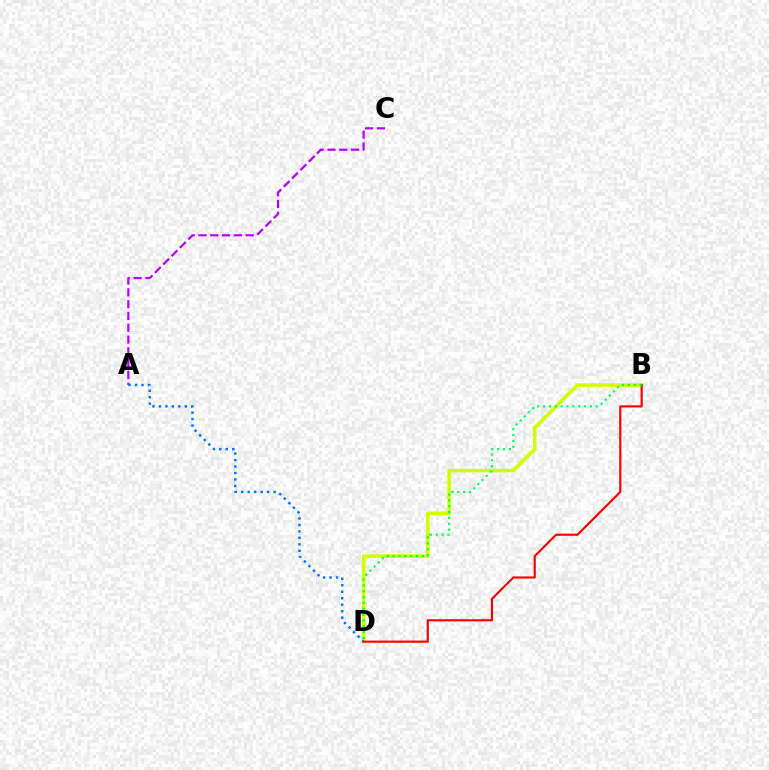{('A', 'C'): [{'color': '#b900ff', 'line_style': 'dashed', 'thickness': 1.6}], ('B', 'D'): [{'color': '#d1ff00', 'line_style': 'solid', 'thickness': 2.56}, {'color': '#ff0000', 'line_style': 'solid', 'thickness': 1.55}, {'color': '#00ff5c', 'line_style': 'dotted', 'thickness': 1.59}], ('A', 'D'): [{'color': '#0074ff', 'line_style': 'dotted', 'thickness': 1.76}]}